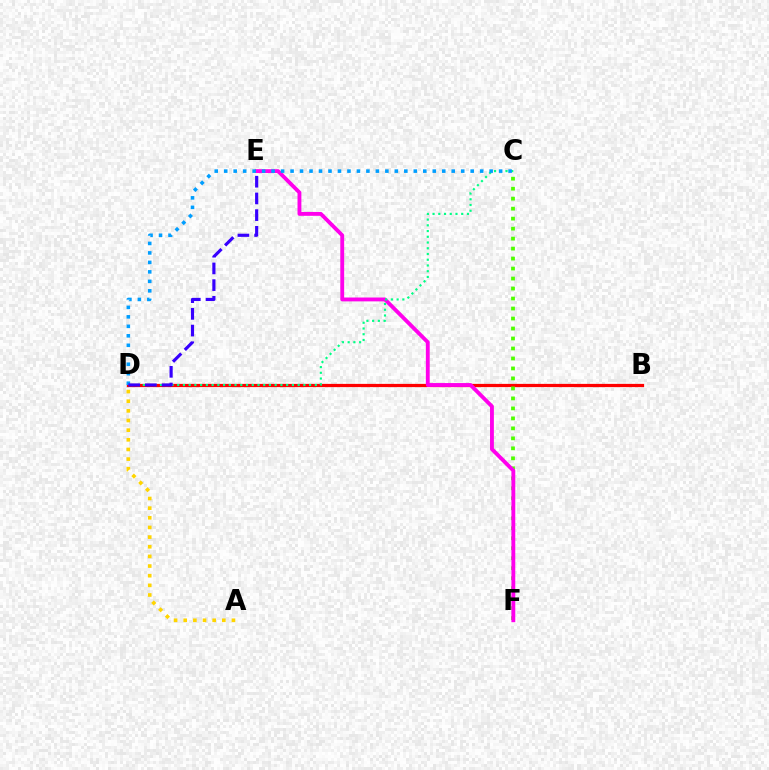{('B', 'D'): [{'color': '#ff0000', 'line_style': 'solid', 'thickness': 2.33}], ('C', 'F'): [{'color': '#4fff00', 'line_style': 'dotted', 'thickness': 2.71}], ('E', 'F'): [{'color': '#ff00ed', 'line_style': 'solid', 'thickness': 2.78}], ('C', 'D'): [{'color': '#00ff86', 'line_style': 'dotted', 'thickness': 1.56}, {'color': '#009eff', 'line_style': 'dotted', 'thickness': 2.58}], ('D', 'E'): [{'color': '#3700ff', 'line_style': 'dashed', 'thickness': 2.27}], ('A', 'D'): [{'color': '#ffd500', 'line_style': 'dotted', 'thickness': 2.62}]}